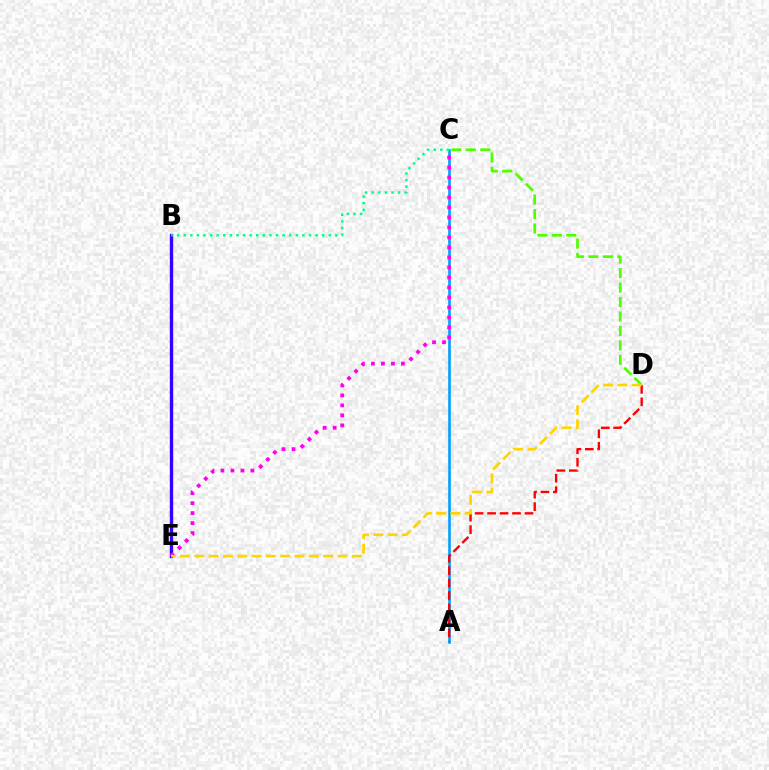{('B', 'E'): [{'color': '#3700ff', 'line_style': 'solid', 'thickness': 2.43}], ('A', 'C'): [{'color': '#009eff', 'line_style': 'solid', 'thickness': 1.87}], ('C', 'D'): [{'color': '#4fff00', 'line_style': 'dashed', 'thickness': 1.96}], ('A', 'D'): [{'color': '#ff0000', 'line_style': 'dashed', 'thickness': 1.69}], ('C', 'E'): [{'color': '#ff00ed', 'line_style': 'dotted', 'thickness': 2.72}], ('B', 'C'): [{'color': '#00ff86', 'line_style': 'dotted', 'thickness': 1.79}], ('D', 'E'): [{'color': '#ffd500', 'line_style': 'dashed', 'thickness': 1.94}]}